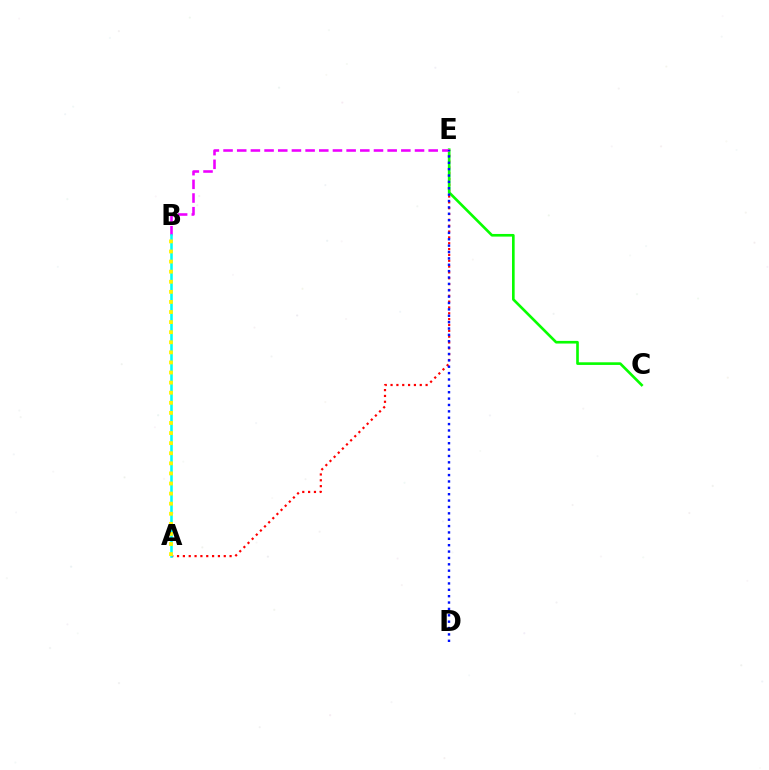{('A', 'E'): [{'color': '#ff0000', 'line_style': 'dotted', 'thickness': 1.59}], ('C', 'E'): [{'color': '#08ff00', 'line_style': 'solid', 'thickness': 1.91}], ('B', 'E'): [{'color': '#ee00ff', 'line_style': 'dashed', 'thickness': 1.86}], ('A', 'B'): [{'color': '#00fff6', 'line_style': 'solid', 'thickness': 1.84}, {'color': '#fcf500', 'line_style': 'dotted', 'thickness': 2.74}], ('D', 'E'): [{'color': '#0010ff', 'line_style': 'dotted', 'thickness': 1.73}]}